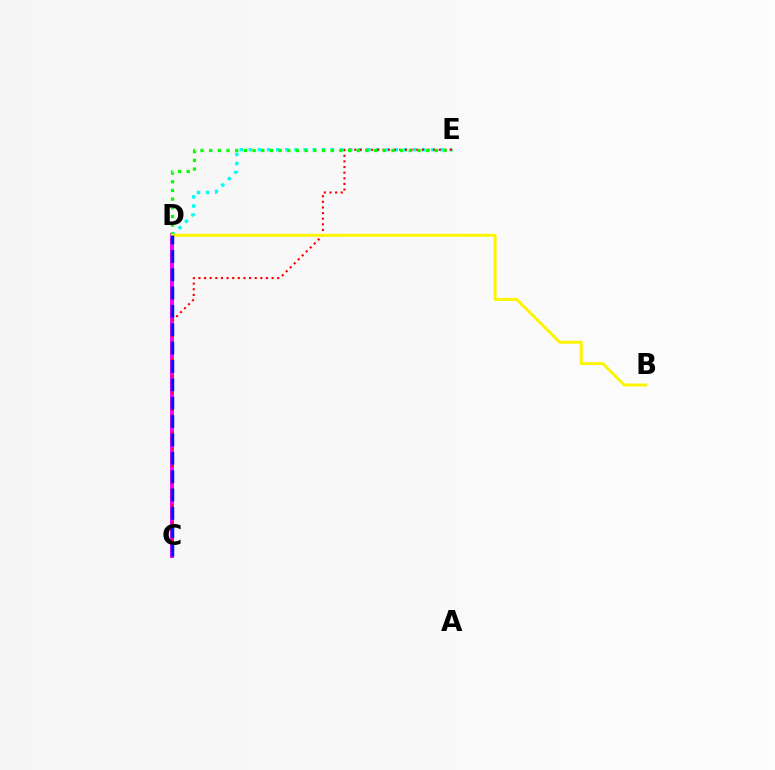{('C', 'D'): [{'color': '#ee00ff', 'line_style': 'solid', 'thickness': 2.83}, {'color': '#0010ff', 'line_style': 'dashed', 'thickness': 2.49}], ('D', 'E'): [{'color': '#00fff6', 'line_style': 'dotted', 'thickness': 2.48}, {'color': '#08ff00', 'line_style': 'dotted', 'thickness': 2.36}], ('C', 'E'): [{'color': '#ff0000', 'line_style': 'dotted', 'thickness': 1.53}], ('B', 'D'): [{'color': '#fcf500', 'line_style': 'solid', 'thickness': 2.11}]}